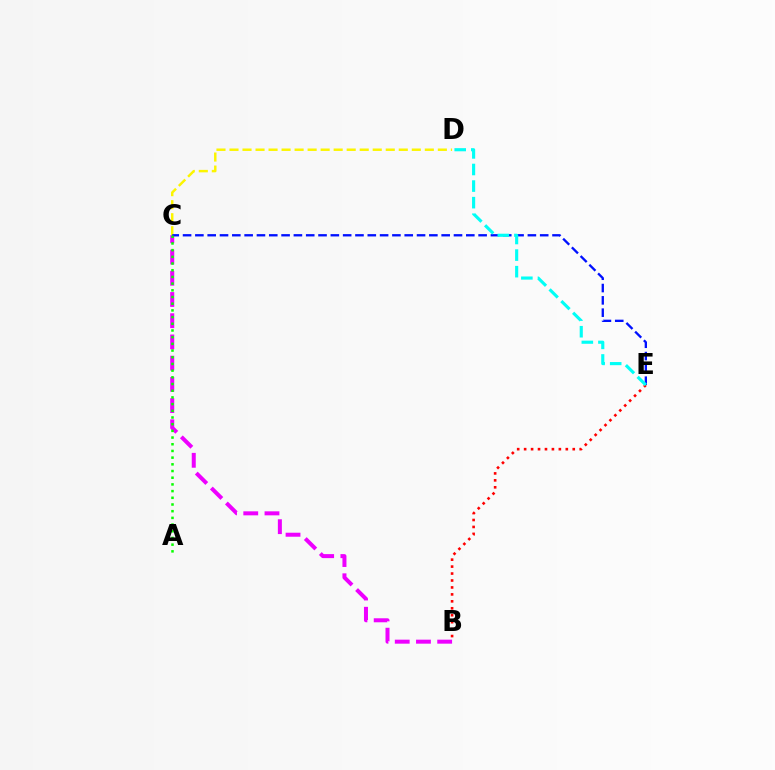{('C', 'D'): [{'color': '#fcf500', 'line_style': 'dashed', 'thickness': 1.77}], ('B', 'C'): [{'color': '#ee00ff', 'line_style': 'dashed', 'thickness': 2.88}], ('C', 'E'): [{'color': '#0010ff', 'line_style': 'dashed', 'thickness': 1.67}], ('B', 'E'): [{'color': '#ff0000', 'line_style': 'dotted', 'thickness': 1.89}], ('A', 'C'): [{'color': '#08ff00', 'line_style': 'dotted', 'thickness': 1.82}], ('D', 'E'): [{'color': '#00fff6', 'line_style': 'dashed', 'thickness': 2.25}]}